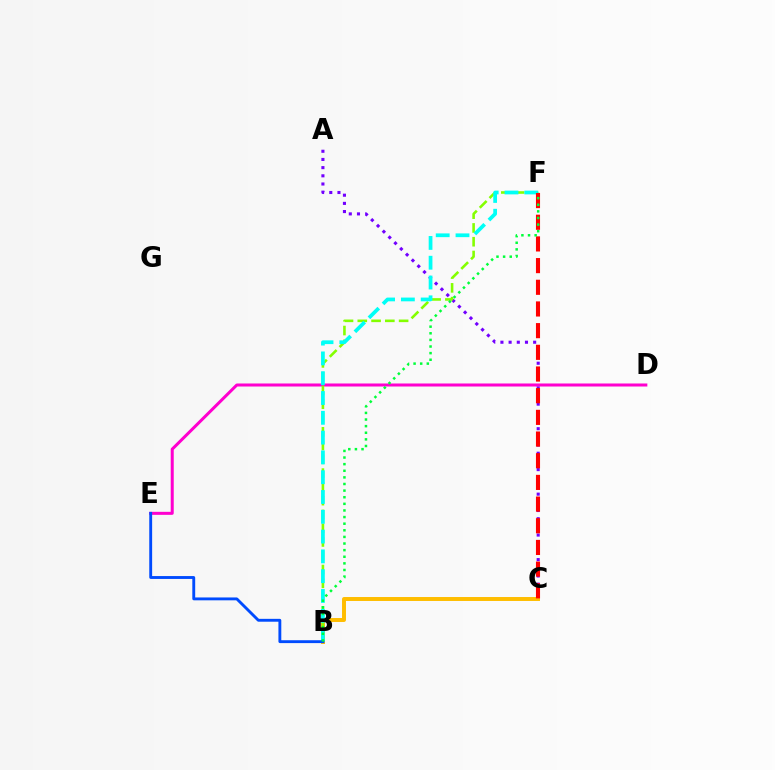{('B', 'C'): [{'color': '#ffbd00', 'line_style': 'solid', 'thickness': 2.84}], ('A', 'C'): [{'color': '#7200ff', 'line_style': 'dotted', 'thickness': 2.22}], ('D', 'E'): [{'color': '#ff00cf', 'line_style': 'solid', 'thickness': 2.17}], ('B', 'F'): [{'color': '#84ff00', 'line_style': 'dashed', 'thickness': 1.87}, {'color': '#00fff6', 'line_style': 'dashed', 'thickness': 2.69}, {'color': '#00ff39', 'line_style': 'dotted', 'thickness': 1.8}], ('B', 'E'): [{'color': '#004bff', 'line_style': 'solid', 'thickness': 2.07}], ('C', 'F'): [{'color': '#ff0000', 'line_style': 'dashed', 'thickness': 2.95}]}